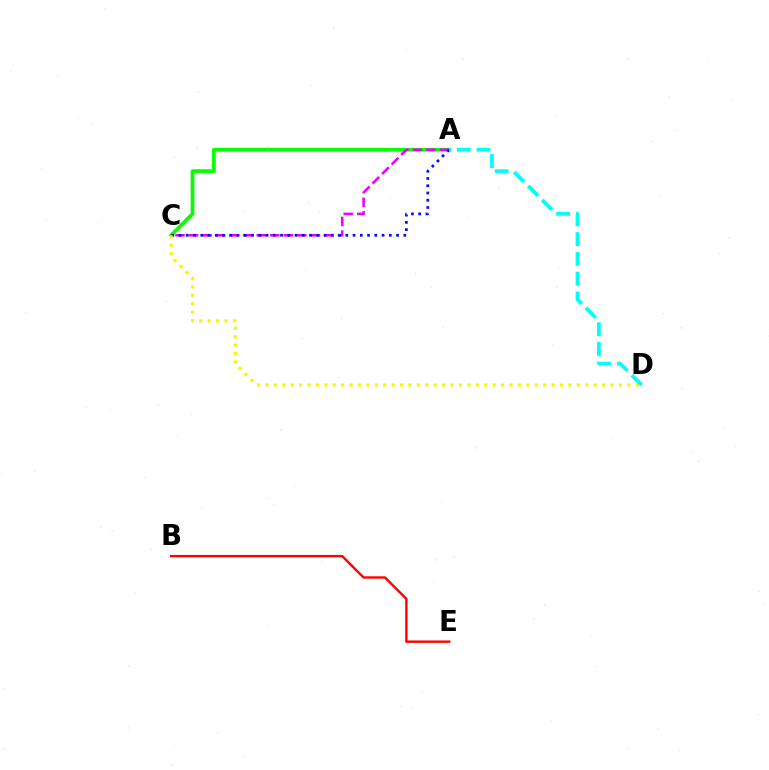{('B', 'E'): [{'color': '#ff0000', 'line_style': 'solid', 'thickness': 1.72}], ('A', 'C'): [{'color': '#08ff00', 'line_style': 'solid', 'thickness': 2.67}, {'color': '#ee00ff', 'line_style': 'dashed', 'thickness': 1.84}, {'color': '#0010ff', 'line_style': 'dotted', 'thickness': 1.97}], ('C', 'D'): [{'color': '#fcf500', 'line_style': 'dotted', 'thickness': 2.29}], ('A', 'D'): [{'color': '#00fff6', 'line_style': 'dashed', 'thickness': 2.69}]}